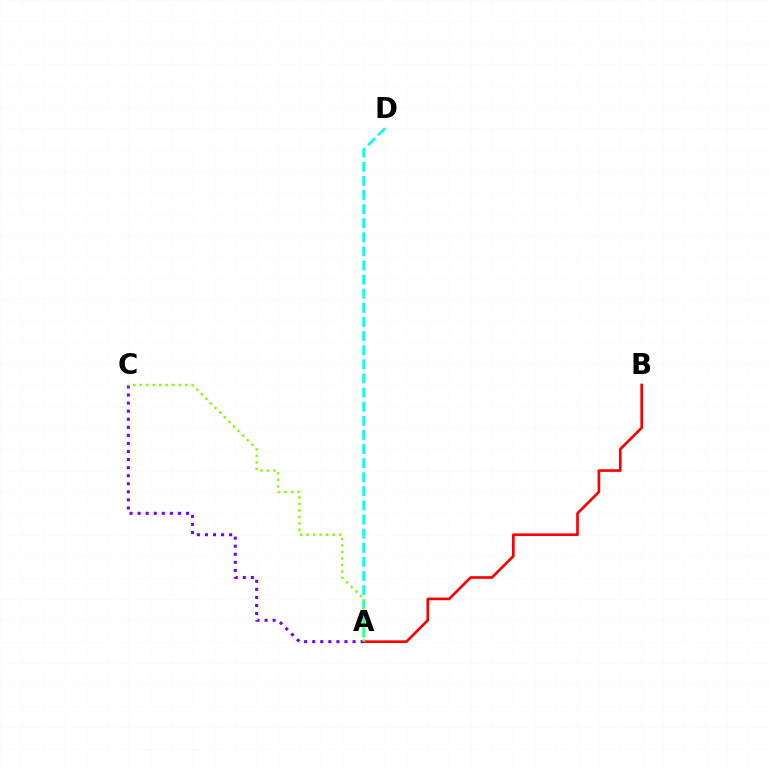{('A', 'D'): [{'color': '#00fff6', 'line_style': 'dashed', 'thickness': 1.92}], ('A', 'B'): [{'color': '#ff0000', 'line_style': 'solid', 'thickness': 1.91}], ('A', 'C'): [{'color': '#7200ff', 'line_style': 'dotted', 'thickness': 2.19}, {'color': '#84ff00', 'line_style': 'dotted', 'thickness': 1.76}]}